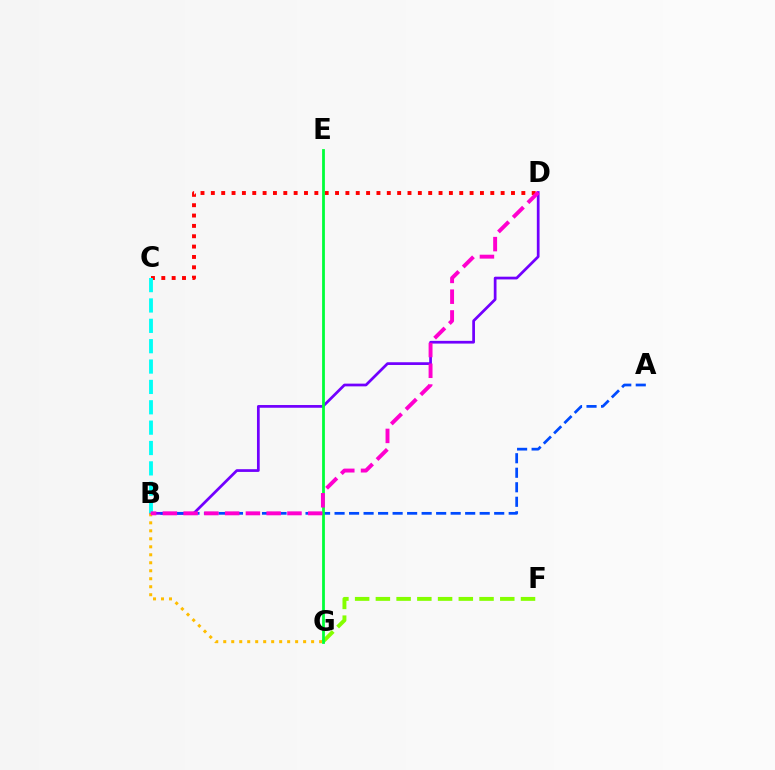{('C', 'D'): [{'color': '#ff0000', 'line_style': 'dotted', 'thickness': 2.81}], ('B', 'D'): [{'color': '#7200ff', 'line_style': 'solid', 'thickness': 1.97}, {'color': '#ff00cf', 'line_style': 'dashed', 'thickness': 2.82}], ('A', 'B'): [{'color': '#004bff', 'line_style': 'dashed', 'thickness': 1.97}], ('F', 'G'): [{'color': '#84ff00', 'line_style': 'dashed', 'thickness': 2.82}], ('B', 'G'): [{'color': '#ffbd00', 'line_style': 'dotted', 'thickness': 2.17}], ('B', 'C'): [{'color': '#00fff6', 'line_style': 'dashed', 'thickness': 2.77}], ('E', 'G'): [{'color': '#00ff39', 'line_style': 'solid', 'thickness': 2.0}]}